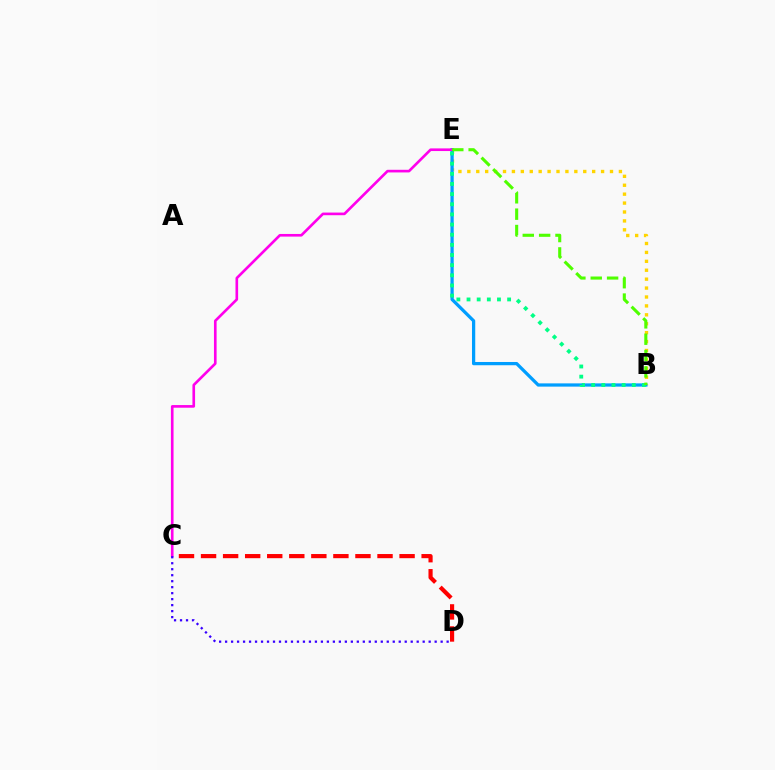{('B', 'E'): [{'color': '#ffd500', 'line_style': 'dotted', 'thickness': 2.42}, {'color': '#009eff', 'line_style': 'solid', 'thickness': 2.34}, {'color': '#00ff86', 'line_style': 'dotted', 'thickness': 2.76}, {'color': '#4fff00', 'line_style': 'dashed', 'thickness': 2.22}], ('C', 'E'): [{'color': '#ff00ed', 'line_style': 'solid', 'thickness': 1.9}], ('C', 'D'): [{'color': '#ff0000', 'line_style': 'dashed', 'thickness': 3.0}, {'color': '#3700ff', 'line_style': 'dotted', 'thickness': 1.63}]}